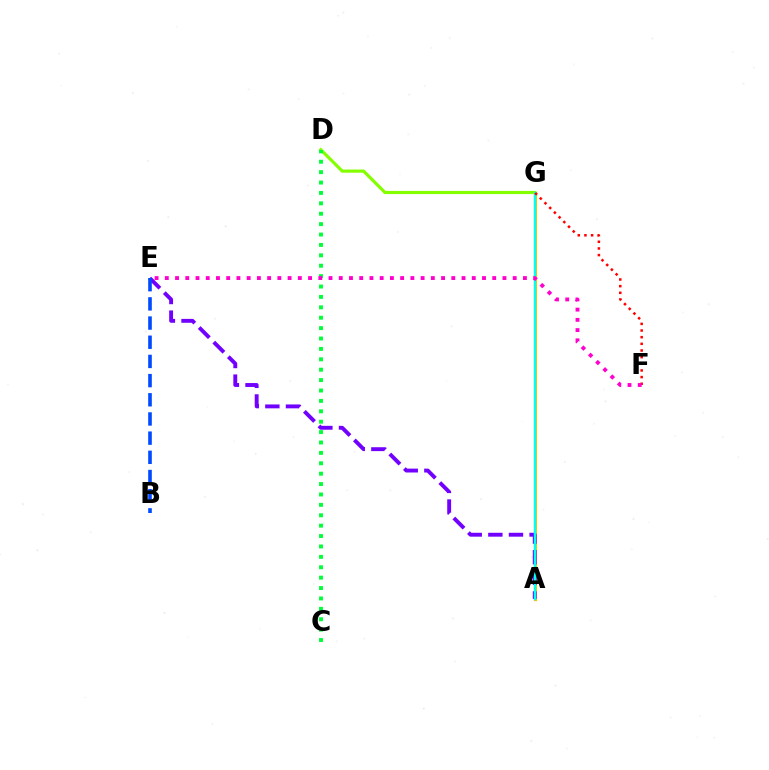{('A', 'G'): [{'color': '#ffbd00', 'line_style': 'solid', 'thickness': 2.32}, {'color': '#00fff6', 'line_style': 'solid', 'thickness': 1.7}], ('A', 'E'): [{'color': '#7200ff', 'line_style': 'dashed', 'thickness': 2.8}], ('B', 'E'): [{'color': '#004bff', 'line_style': 'dashed', 'thickness': 2.61}], ('D', 'G'): [{'color': '#84ff00', 'line_style': 'solid', 'thickness': 2.28}], ('C', 'D'): [{'color': '#00ff39', 'line_style': 'dotted', 'thickness': 2.82}], ('F', 'G'): [{'color': '#ff0000', 'line_style': 'dotted', 'thickness': 1.81}], ('E', 'F'): [{'color': '#ff00cf', 'line_style': 'dotted', 'thickness': 2.78}]}